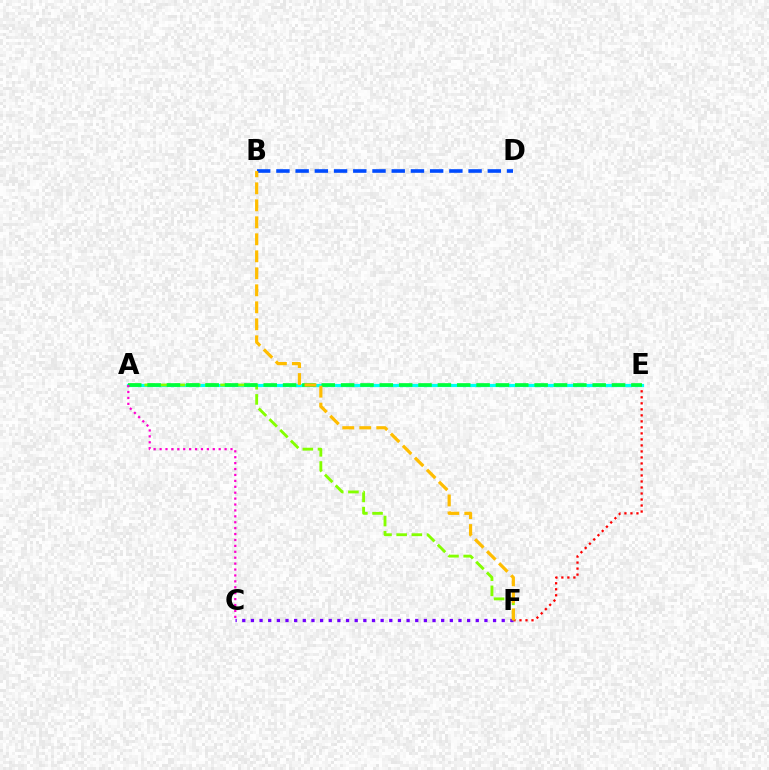{('E', 'F'): [{'color': '#ff0000', 'line_style': 'dotted', 'thickness': 1.63}], ('C', 'F'): [{'color': '#7200ff', 'line_style': 'dotted', 'thickness': 2.35}], ('A', 'E'): [{'color': '#00fff6', 'line_style': 'solid', 'thickness': 2.31}, {'color': '#00ff39', 'line_style': 'dashed', 'thickness': 2.63}], ('A', 'F'): [{'color': '#84ff00', 'line_style': 'dashed', 'thickness': 2.06}], ('B', 'D'): [{'color': '#004bff', 'line_style': 'dashed', 'thickness': 2.61}], ('B', 'F'): [{'color': '#ffbd00', 'line_style': 'dashed', 'thickness': 2.31}], ('A', 'C'): [{'color': '#ff00cf', 'line_style': 'dotted', 'thickness': 1.61}]}